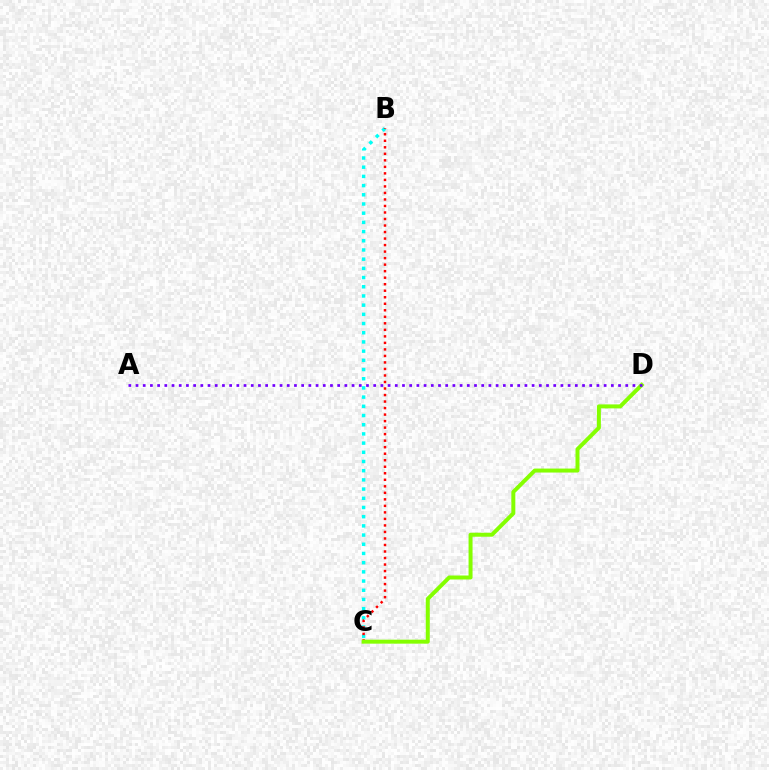{('B', 'C'): [{'color': '#00fff6', 'line_style': 'dotted', 'thickness': 2.5}, {'color': '#ff0000', 'line_style': 'dotted', 'thickness': 1.77}], ('C', 'D'): [{'color': '#84ff00', 'line_style': 'solid', 'thickness': 2.87}], ('A', 'D'): [{'color': '#7200ff', 'line_style': 'dotted', 'thickness': 1.96}]}